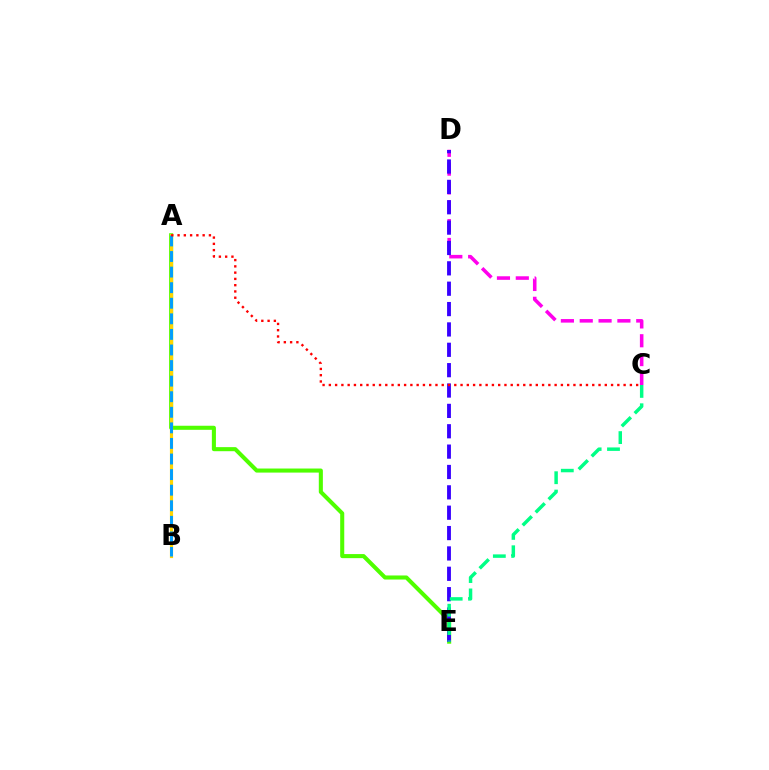{('A', 'E'): [{'color': '#4fff00', 'line_style': 'solid', 'thickness': 2.93}], ('C', 'D'): [{'color': '#ff00ed', 'line_style': 'dashed', 'thickness': 2.56}], ('D', 'E'): [{'color': '#3700ff', 'line_style': 'dashed', 'thickness': 2.77}], ('A', 'B'): [{'color': '#ffd500', 'line_style': 'solid', 'thickness': 2.29}, {'color': '#009eff', 'line_style': 'dashed', 'thickness': 2.12}], ('A', 'C'): [{'color': '#ff0000', 'line_style': 'dotted', 'thickness': 1.7}], ('C', 'E'): [{'color': '#00ff86', 'line_style': 'dashed', 'thickness': 2.49}]}